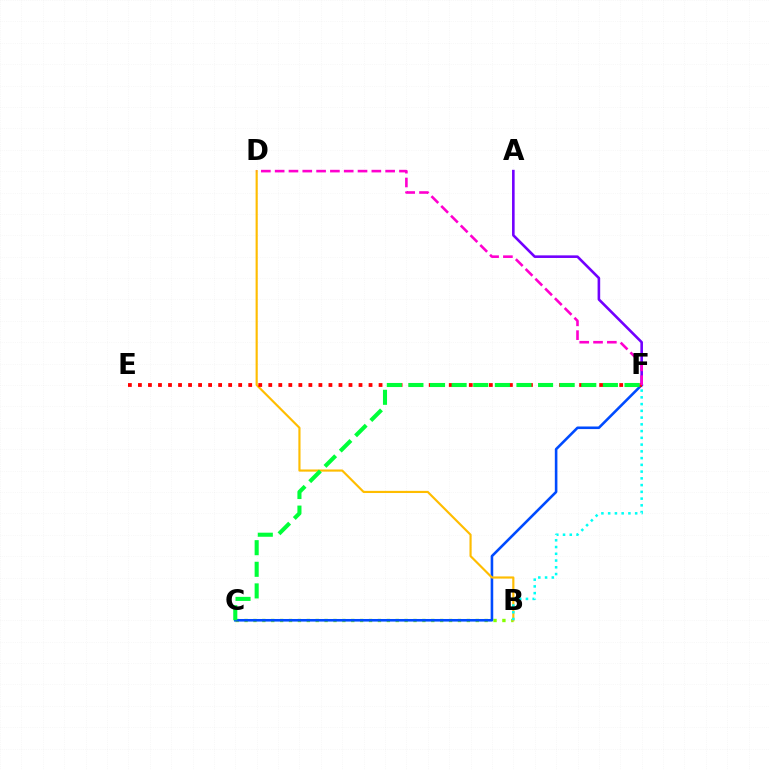{('B', 'C'): [{'color': '#84ff00', 'line_style': 'dotted', 'thickness': 2.42}], ('C', 'F'): [{'color': '#004bff', 'line_style': 'solid', 'thickness': 1.86}, {'color': '#00ff39', 'line_style': 'dashed', 'thickness': 2.94}], ('B', 'D'): [{'color': '#ffbd00', 'line_style': 'solid', 'thickness': 1.55}], ('A', 'F'): [{'color': '#7200ff', 'line_style': 'solid', 'thickness': 1.88}], ('E', 'F'): [{'color': '#ff0000', 'line_style': 'dotted', 'thickness': 2.72}], ('B', 'F'): [{'color': '#00fff6', 'line_style': 'dotted', 'thickness': 1.83}], ('D', 'F'): [{'color': '#ff00cf', 'line_style': 'dashed', 'thickness': 1.88}]}